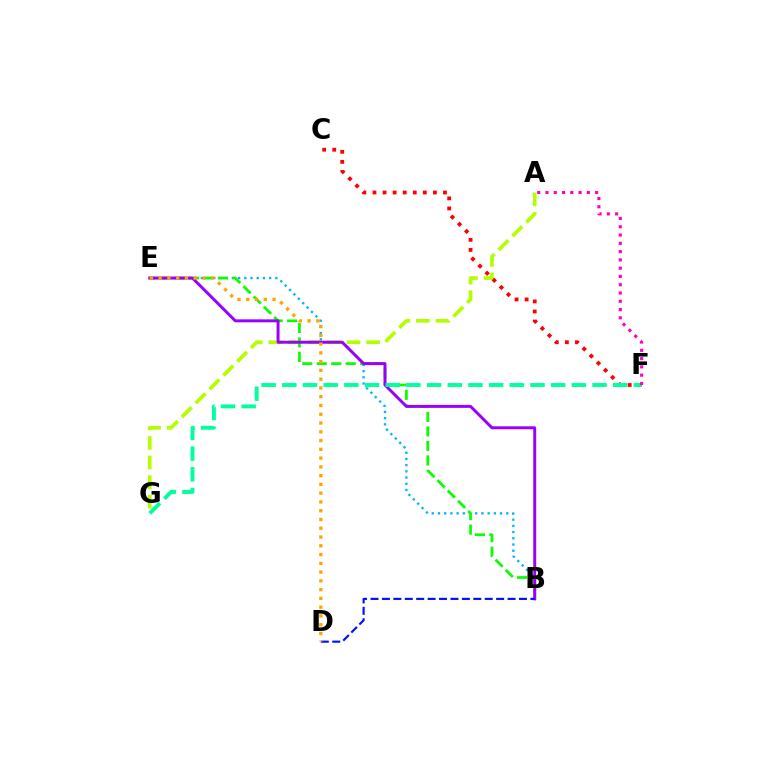{('A', 'G'): [{'color': '#b3ff00', 'line_style': 'dashed', 'thickness': 2.66}], ('C', 'F'): [{'color': '#ff0000', 'line_style': 'dotted', 'thickness': 2.74}], ('B', 'E'): [{'color': '#00b5ff', 'line_style': 'dotted', 'thickness': 1.69}, {'color': '#08ff00', 'line_style': 'dashed', 'thickness': 1.97}, {'color': '#9b00ff', 'line_style': 'solid', 'thickness': 2.14}], ('B', 'D'): [{'color': '#0010ff', 'line_style': 'dashed', 'thickness': 1.55}], ('F', 'G'): [{'color': '#00ff9d', 'line_style': 'dashed', 'thickness': 2.81}], ('D', 'E'): [{'color': '#ffa500', 'line_style': 'dotted', 'thickness': 2.38}], ('A', 'F'): [{'color': '#ff00bd', 'line_style': 'dotted', 'thickness': 2.25}]}